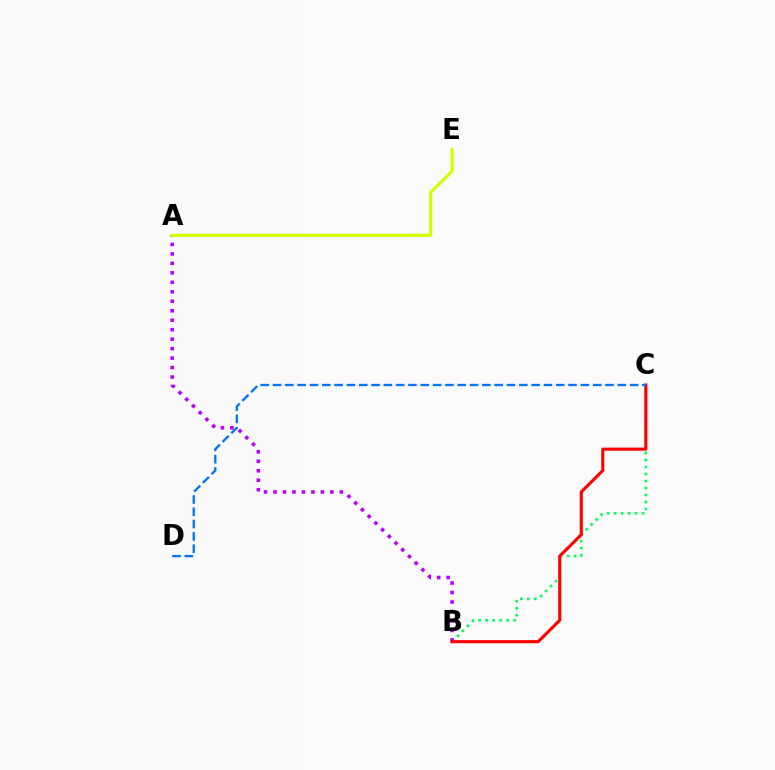{('B', 'C'): [{'color': '#00ff5c', 'line_style': 'dotted', 'thickness': 1.9}, {'color': '#ff0000', 'line_style': 'solid', 'thickness': 2.24}], ('A', 'B'): [{'color': '#b900ff', 'line_style': 'dotted', 'thickness': 2.57}], ('A', 'E'): [{'color': '#d1ff00', 'line_style': 'solid', 'thickness': 2.29}], ('C', 'D'): [{'color': '#0074ff', 'line_style': 'dashed', 'thickness': 1.67}]}